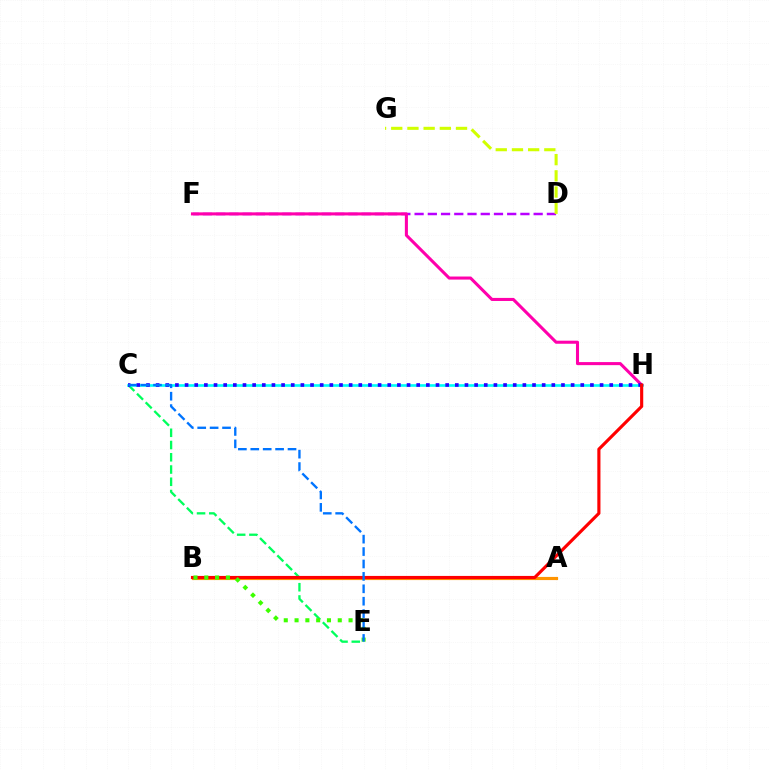{('C', 'E'): [{'color': '#00ff5c', 'line_style': 'dashed', 'thickness': 1.66}, {'color': '#0074ff', 'line_style': 'dashed', 'thickness': 1.69}], ('C', 'H'): [{'color': '#00fff6', 'line_style': 'solid', 'thickness': 1.9}, {'color': '#2500ff', 'line_style': 'dotted', 'thickness': 2.62}], ('D', 'F'): [{'color': '#b900ff', 'line_style': 'dashed', 'thickness': 1.8}], ('A', 'B'): [{'color': '#ff9400', 'line_style': 'solid', 'thickness': 2.27}], ('F', 'H'): [{'color': '#ff00ac', 'line_style': 'solid', 'thickness': 2.2}], ('B', 'H'): [{'color': '#ff0000', 'line_style': 'solid', 'thickness': 2.26}], ('B', 'E'): [{'color': '#3dff00', 'line_style': 'dotted', 'thickness': 2.93}], ('D', 'G'): [{'color': '#d1ff00', 'line_style': 'dashed', 'thickness': 2.2}]}